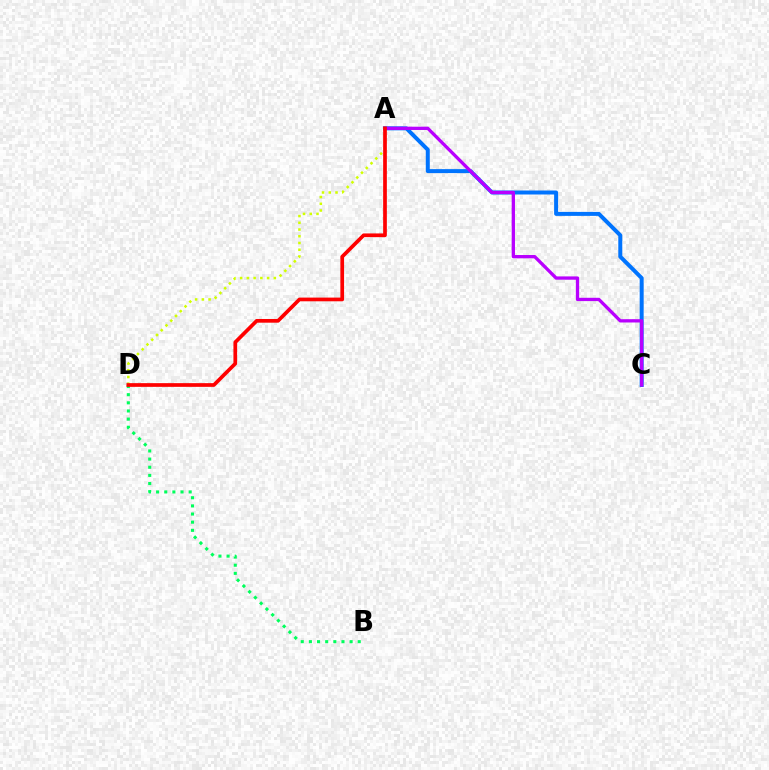{('B', 'D'): [{'color': '#00ff5c', 'line_style': 'dotted', 'thickness': 2.21}], ('A', 'C'): [{'color': '#0074ff', 'line_style': 'solid', 'thickness': 2.87}, {'color': '#b900ff', 'line_style': 'solid', 'thickness': 2.38}], ('A', 'D'): [{'color': '#d1ff00', 'line_style': 'dotted', 'thickness': 1.83}, {'color': '#ff0000', 'line_style': 'solid', 'thickness': 2.66}]}